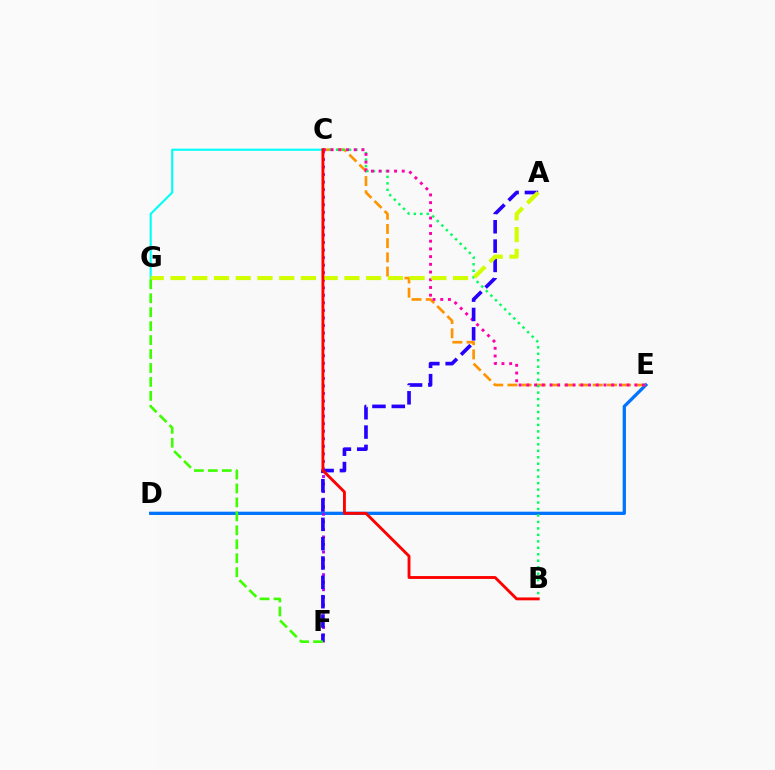{('D', 'E'): [{'color': '#0074ff', 'line_style': 'solid', 'thickness': 2.36}], ('C', 'E'): [{'color': '#ff9400', 'line_style': 'dashed', 'thickness': 1.93}, {'color': '#ff00ac', 'line_style': 'dotted', 'thickness': 2.1}], ('C', 'F'): [{'color': '#b900ff', 'line_style': 'dotted', 'thickness': 2.05}], ('C', 'G'): [{'color': '#00fff6', 'line_style': 'solid', 'thickness': 1.51}], ('B', 'C'): [{'color': '#00ff5c', 'line_style': 'dotted', 'thickness': 1.76}, {'color': '#ff0000', 'line_style': 'solid', 'thickness': 2.07}], ('A', 'F'): [{'color': '#2500ff', 'line_style': 'dashed', 'thickness': 2.63}], ('A', 'G'): [{'color': '#d1ff00', 'line_style': 'dashed', 'thickness': 2.95}], ('F', 'G'): [{'color': '#3dff00', 'line_style': 'dashed', 'thickness': 1.9}]}